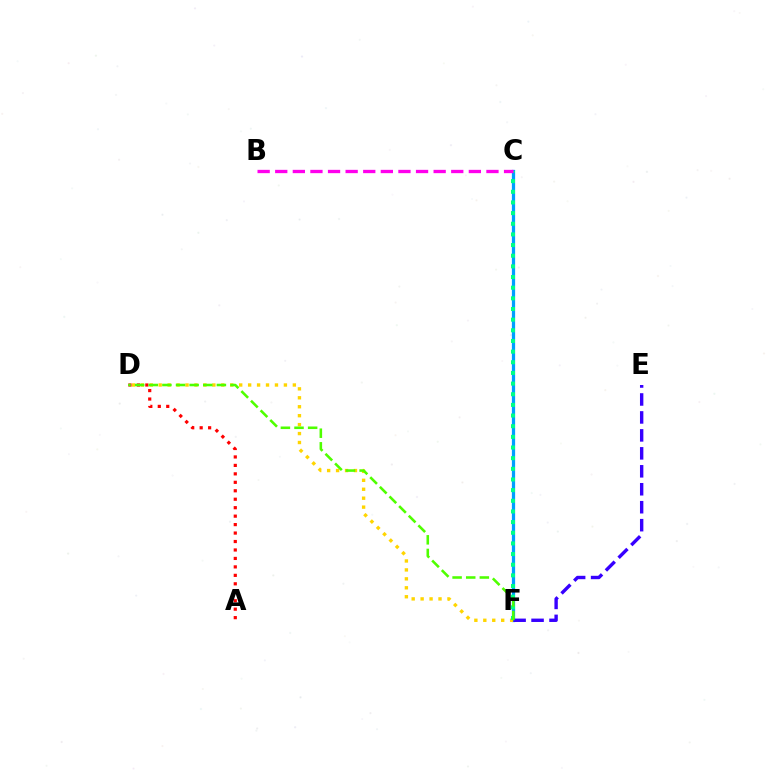{('C', 'F'): [{'color': '#009eff', 'line_style': 'solid', 'thickness': 2.34}, {'color': '#00ff86', 'line_style': 'dotted', 'thickness': 2.89}], ('D', 'F'): [{'color': '#ffd500', 'line_style': 'dotted', 'thickness': 2.43}, {'color': '#4fff00', 'line_style': 'dashed', 'thickness': 1.85}], ('E', 'F'): [{'color': '#3700ff', 'line_style': 'dashed', 'thickness': 2.44}], ('B', 'C'): [{'color': '#ff00ed', 'line_style': 'dashed', 'thickness': 2.39}], ('A', 'D'): [{'color': '#ff0000', 'line_style': 'dotted', 'thickness': 2.3}]}